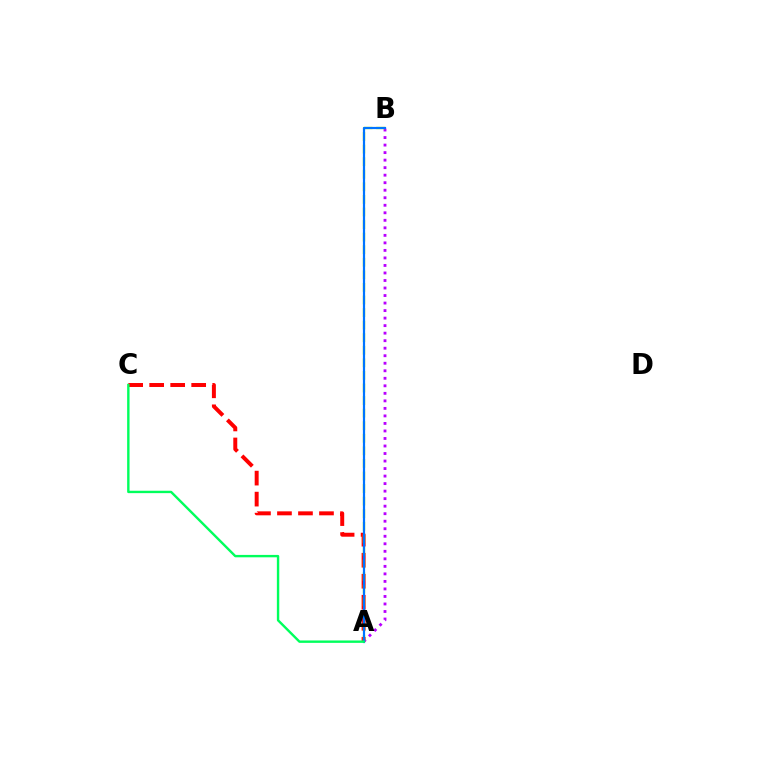{('A', 'C'): [{'color': '#ff0000', 'line_style': 'dashed', 'thickness': 2.85}, {'color': '#00ff5c', 'line_style': 'solid', 'thickness': 1.72}], ('A', 'B'): [{'color': '#b900ff', 'line_style': 'dotted', 'thickness': 2.04}, {'color': '#d1ff00', 'line_style': 'dashed', 'thickness': 1.71}, {'color': '#0074ff', 'line_style': 'solid', 'thickness': 1.59}]}